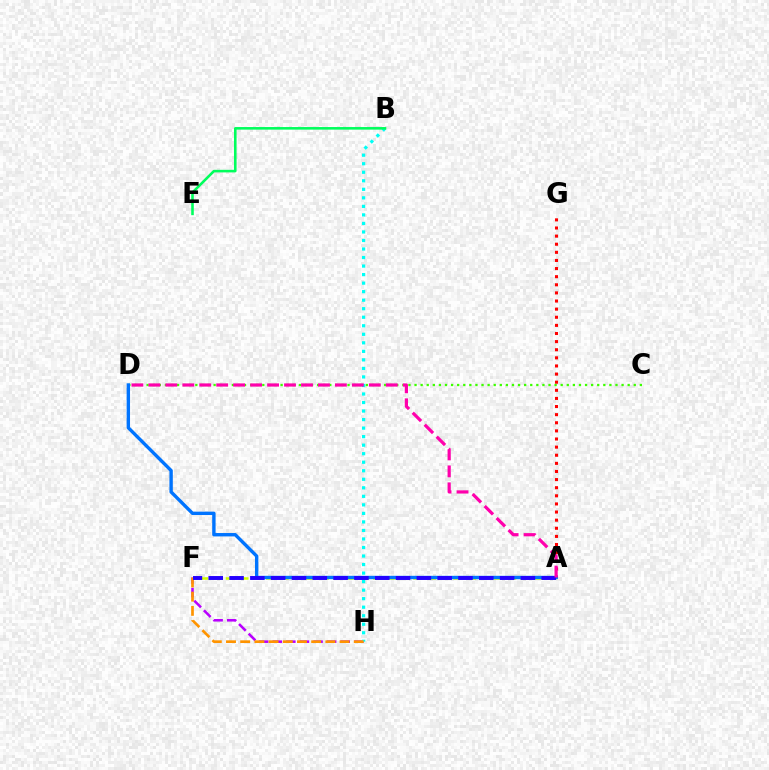{('F', 'H'): [{'color': '#b900ff', 'line_style': 'dashed', 'thickness': 1.85}, {'color': '#ff9400', 'line_style': 'dashed', 'thickness': 1.93}], ('B', 'H'): [{'color': '#00fff6', 'line_style': 'dotted', 'thickness': 2.32}], ('A', 'F'): [{'color': '#d1ff00', 'line_style': 'dashed', 'thickness': 1.82}, {'color': '#2500ff', 'line_style': 'dashed', 'thickness': 2.83}], ('C', 'D'): [{'color': '#3dff00', 'line_style': 'dotted', 'thickness': 1.65}], ('B', 'E'): [{'color': '#00ff5c', 'line_style': 'solid', 'thickness': 1.86}], ('A', 'G'): [{'color': '#ff0000', 'line_style': 'dotted', 'thickness': 2.21}], ('A', 'D'): [{'color': '#0074ff', 'line_style': 'solid', 'thickness': 2.44}, {'color': '#ff00ac', 'line_style': 'dashed', 'thickness': 2.3}]}